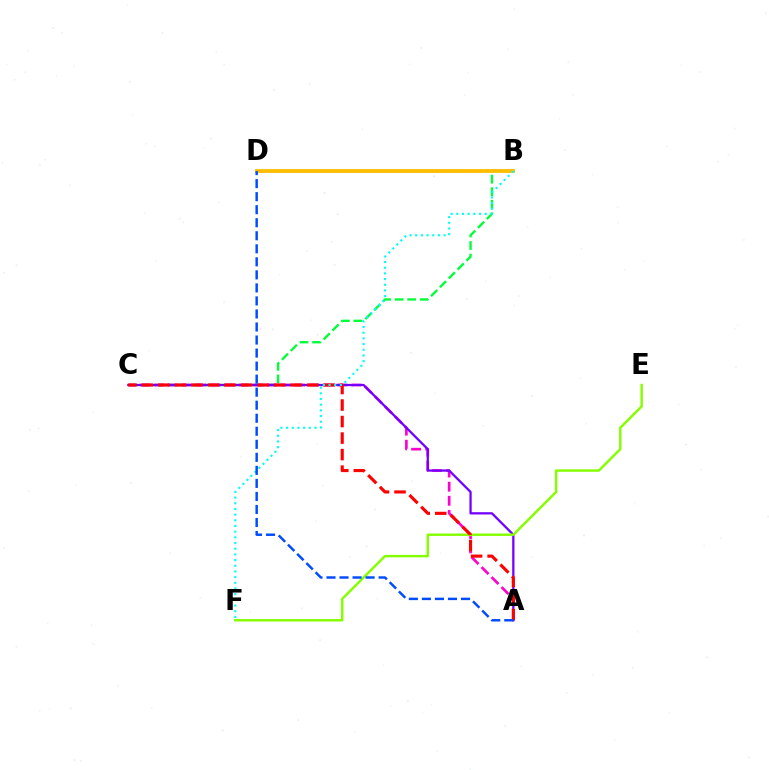{('B', 'C'): [{'color': '#00ff39', 'line_style': 'dashed', 'thickness': 1.7}], ('A', 'C'): [{'color': '#ff00cf', 'line_style': 'dashed', 'thickness': 1.92}, {'color': '#7200ff', 'line_style': 'solid', 'thickness': 1.63}, {'color': '#ff0000', 'line_style': 'dashed', 'thickness': 2.24}], ('B', 'D'): [{'color': '#ffbd00', 'line_style': 'solid', 'thickness': 2.76}], ('E', 'F'): [{'color': '#84ff00', 'line_style': 'solid', 'thickness': 1.76}], ('B', 'F'): [{'color': '#00fff6', 'line_style': 'dotted', 'thickness': 1.54}], ('A', 'D'): [{'color': '#004bff', 'line_style': 'dashed', 'thickness': 1.77}]}